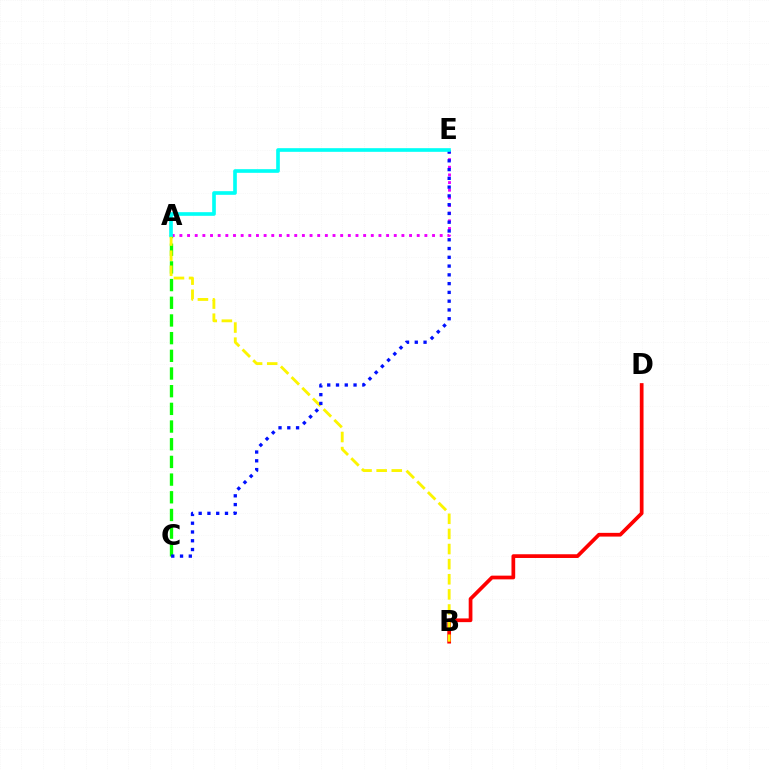{('B', 'D'): [{'color': '#ff0000', 'line_style': 'solid', 'thickness': 2.68}], ('A', 'C'): [{'color': '#08ff00', 'line_style': 'dashed', 'thickness': 2.4}], ('A', 'E'): [{'color': '#ee00ff', 'line_style': 'dotted', 'thickness': 2.08}, {'color': '#00fff6', 'line_style': 'solid', 'thickness': 2.63}], ('A', 'B'): [{'color': '#fcf500', 'line_style': 'dashed', 'thickness': 2.05}], ('C', 'E'): [{'color': '#0010ff', 'line_style': 'dotted', 'thickness': 2.38}]}